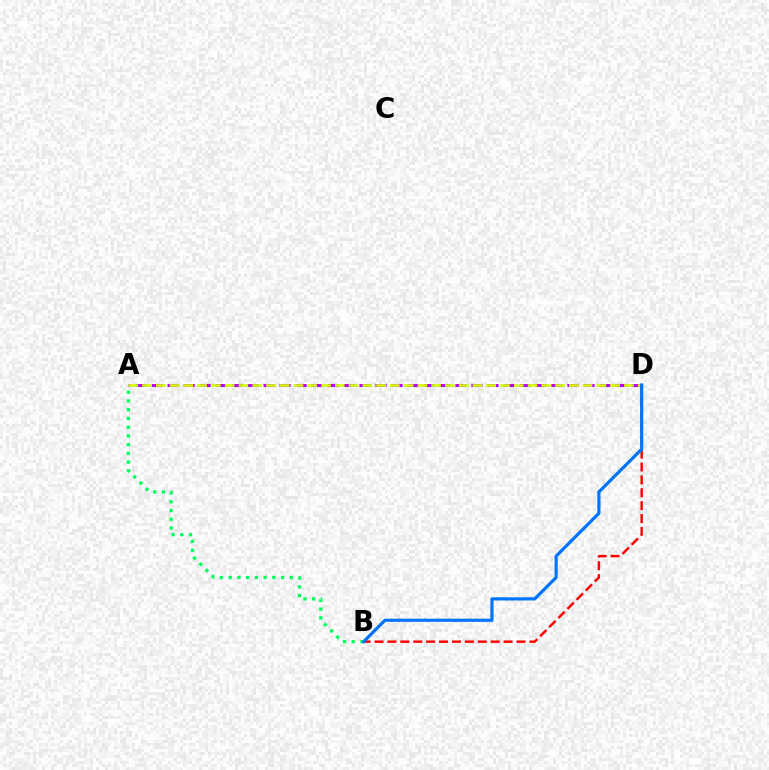{('A', 'D'): [{'color': '#b900ff', 'line_style': 'dashed', 'thickness': 2.17}, {'color': '#d1ff00', 'line_style': 'dashed', 'thickness': 1.87}], ('A', 'B'): [{'color': '#00ff5c', 'line_style': 'dotted', 'thickness': 2.37}], ('B', 'D'): [{'color': '#ff0000', 'line_style': 'dashed', 'thickness': 1.75}, {'color': '#0074ff', 'line_style': 'solid', 'thickness': 2.3}]}